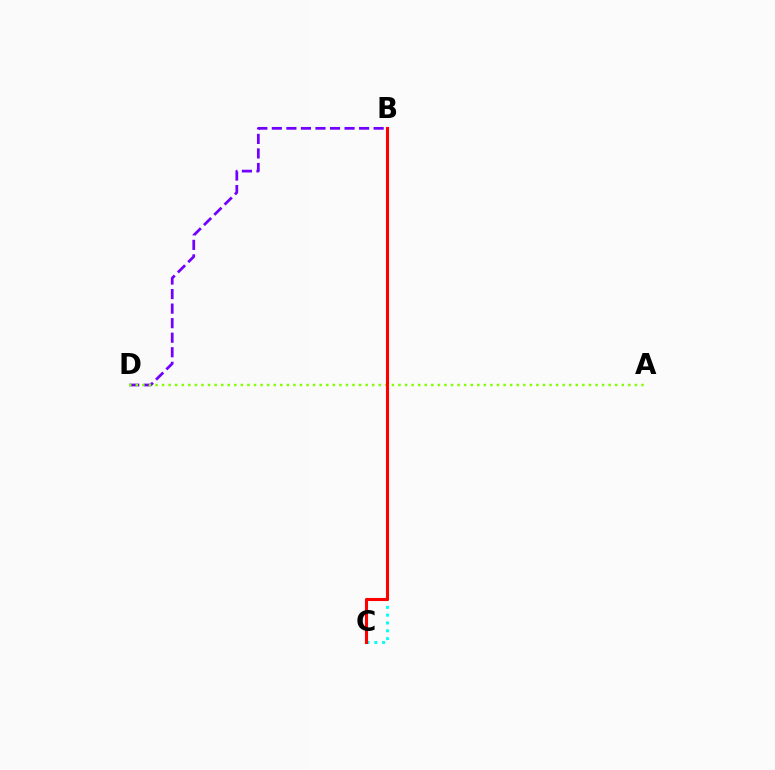{('B', 'D'): [{'color': '#7200ff', 'line_style': 'dashed', 'thickness': 1.98}], ('B', 'C'): [{'color': '#00fff6', 'line_style': 'dotted', 'thickness': 2.12}, {'color': '#ff0000', 'line_style': 'solid', 'thickness': 2.22}], ('A', 'D'): [{'color': '#84ff00', 'line_style': 'dotted', 'thickness': 1.78}]}